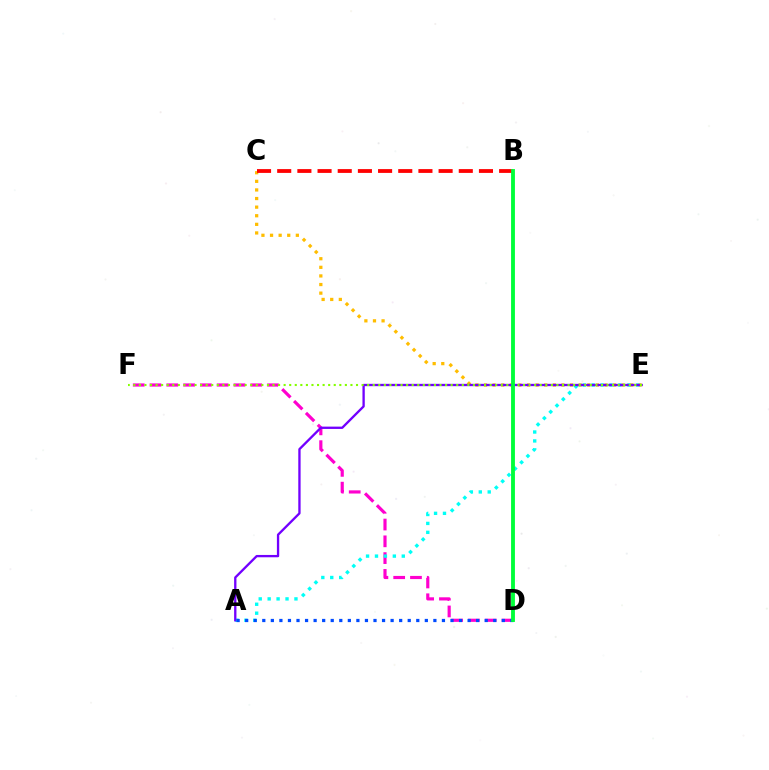{('D', 'F'): [{'color': '#ff00cf', 'line_style': 'dashed', 'thickness': 2.28}], ('A', 'E'): [{'color': '#00fff6', 'line_style': 'dotted', 'thickness': 2.43}, {'color': '#7200ff', 'line_style': 'solid', 'thickness': 1.67}], ('C', 'E'): [{'color': '#ffbd00', 'line_style': 'dotted', 'thickness': 2.34}], ('A', 'D'): [{'color': '#004bff', 'line_style': 'dotted', 'thickness': 2.32}], ('E', 'F'): [{'color': '#84ff00', 'line_style': 'dotted', 'thickness': 1.51}], ('B', 'C'): [{'color': '#ff0000', 'line_style': 'dashed', 'thickness': 2.74}], ('B', 'D'): [{'color': '#00ff39', 'line_style': 'solid', 'thickness': 2.77}]}